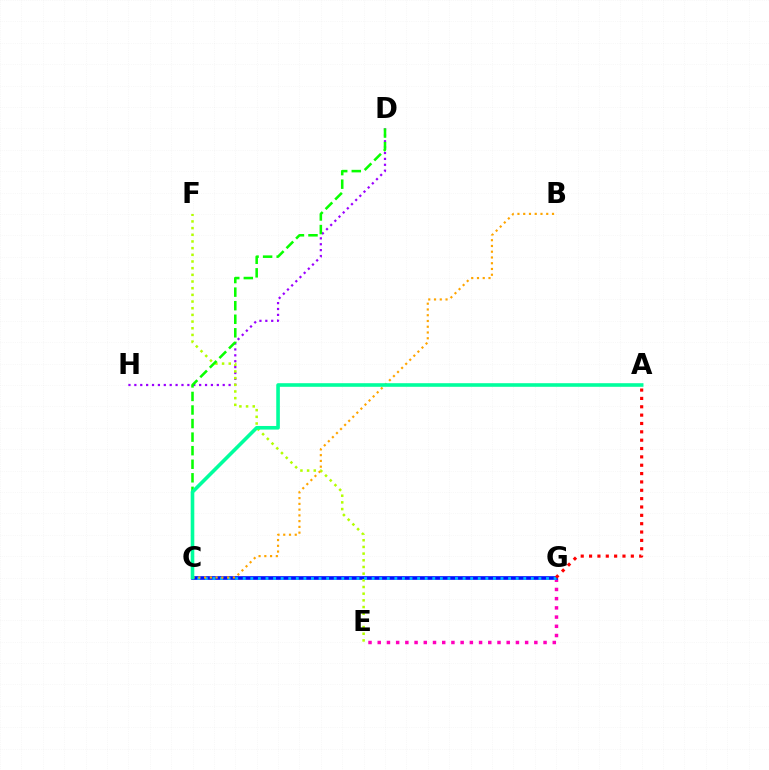{('E', 'G'): [{'color': '#ff00bd', 'line_style': 'dotted', 'thickness': 2.5}], ('C', 'G'): [{'color': '#0010ff', 'line_style': 'solid', 'thickness': 2.63}, {'color': '#00b5ff', 'line_style': 'dotted', 'thickness': 2.06}], ('D', 'H'): [{'color': '#9b00ff', 'line_style': 'dotted', 'thickness': 1.6}], ('E', 'F'): [{'color': '#b3ff00', 'line_style': 'dotted', 'thickness': 1.81}], ('C', 'D'): [{'color': '#08ff00', 'line_style': 'dashed', 'thickness': 1.84}], ('B', 'C'): [{'color': '#ffa500', 'line_style': 'dotted', 'thickness': 1.56}], ('A', 'G'): [{'color': '#ff0000', 'line_style': 'dotted', 'thickness': 2.27}], ('A', 'C'): [{'color': '#00ff9d', 'line_style': 'solid', 'thickness': 2.59}]}